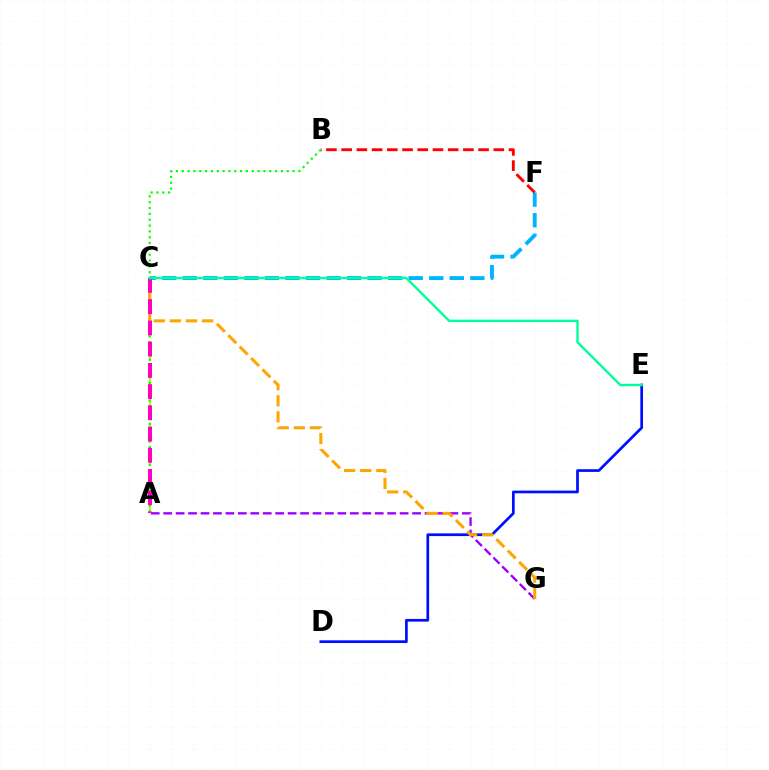{('C', 'F'): [{'color': '#00b5ff', 'line_style': 'dashed', 'thickness': 2.79}], ('A', 'C'): [{'color': '#b3ff00', 'line_style': 'dashed', 'thickness': 1.59}, {'color': '#ff00bd', 'line_style': 'dashed', 'thickness': 2.88}], ('A', 'G'): [{'color': '#9b00ff', 'line_style': 'dashed', 'thickness': 1.69}], ('A', 'B'): [{'color': '#08ff00', 'line_style': 'dotted', 'thickness': 1.58}], ('B', 'F'): [{'color': '#ff0000', 'line_style': 'dashed', 'thickness': 2.07}], ('D', 'E'): [{'color': '#0010ff', 'line_style': 'solid', 'thickness': 1.96}], ('C', 'G'): [{'color': '#ffa500', 'line_style': 'dashed', 'thickness': 2.19}], ('C', 'E'): [{'color': '#00ff9d', 'line_style': 'solid', 'thickness': 1.73}]}